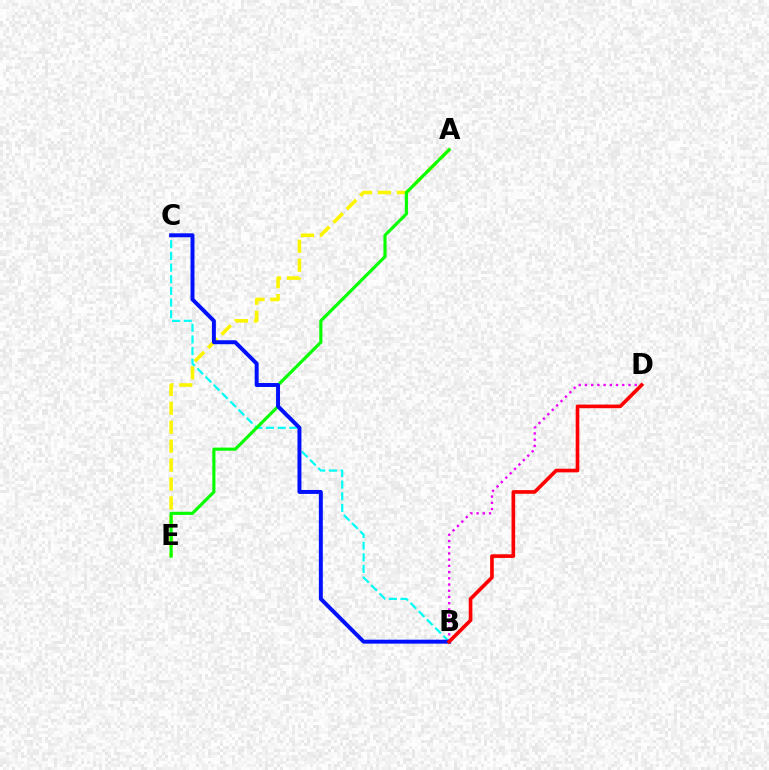{('A', 'E'): [{'color': '#fcf500', 'line_style': 'dashed', 'thickness': 2.57}, {'color': '#08ff00', 'line_style': 'solid', 'thickness': 2.26}], ('B', 'C'): [{'color': '#00fff6', 'line_style': 'dashed', 'thickness': 1.58}, {'color': '#0010ff', 'line_style': 'solid', 'thickness': 2.85}], ('B', 'D'): [{'color': '#ee00ff', 'line_style': 'dotted', 'thickness': 1.69}, {'color': '#ff0000', 'line_style': 'solid', 'thickness': 2.62}]}